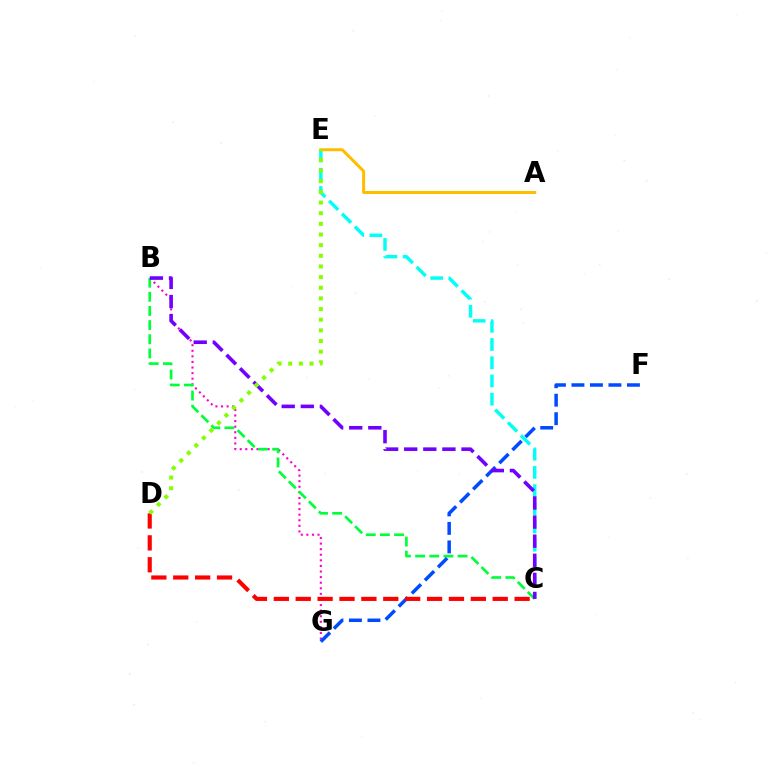{('B', 'G'): [{'color': '#ff00cf', 'line_style': 'dotted', 'thickness': 1.52}], ('C', 'E'): [{'color': '#00fff6', 'line_style': 'dashed', 'thickness': 2.47}], ('B', 'C'): [{'color': '#00ff39', 'line_style': 'dashed', 'thickness': 1.92}, {'color': '#7200ff', 'line_style': 'dashed', 'thickness': 2.59}], ('F', 'G'): [{'color': '#004bff', 'line_style': 'dashed', 'thickness': 2.51}], ('A', 'E'): [{'color': '#ffbd00', 'line_style': 'solid', 'thickness': 2.16}], ('C', 'D'): [{'color': '#ff0000', 'line_style': 'dashed', 'thickness': 2.97}], ('D', 'E'): [{'color': '#84ff00', 'line_style': 'dotted', 'thickness': 2.89}]}